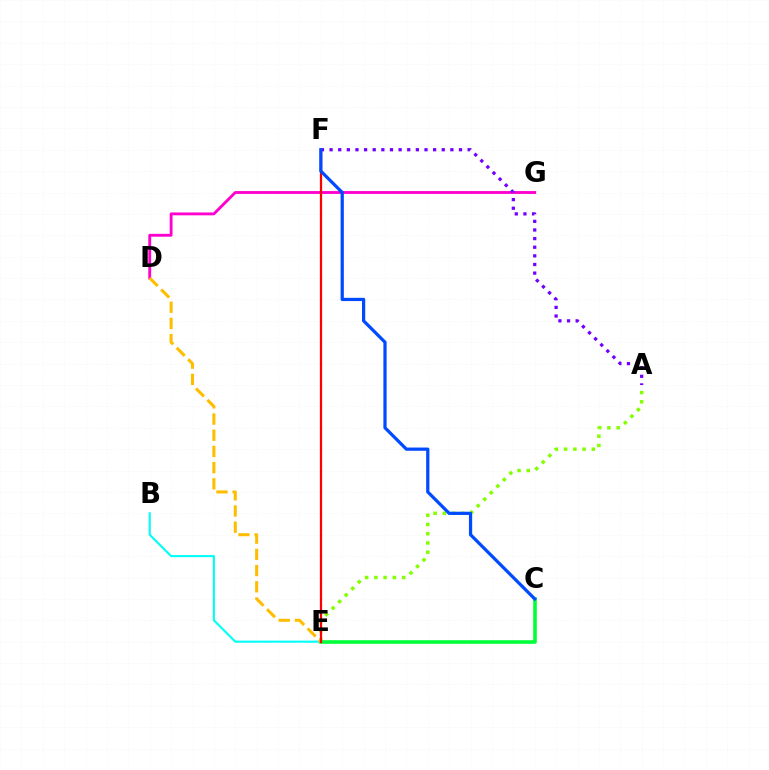{('B', 'E'): [{'color': '#00fff6', 'line_style': 'solid', 'thickness': 1.51}], ('A', 'E'): [{'color': '#84ff00', 'line_style': 'dotted', 'thickness': 2.51}], ('C', 'E'): [{'color': '#00ff39', 'line_style': 'solid', 'thickness': 2.58}], ('D', 'G'): [{'color': '#ff00cf', 'line_style': 'solid', 'thickness': 2.06}], ('A', 'F'): [{'color': '#7200ff', 'line_style': 'dotted', 'thickness': 2.34}], ('D', 'E'): [{'color': '#ffbd00', 'line_style': 'dashed', 'thickness': 2.2}], ('E', 'F'): [{'color': '#ff0000', 'line_style': 'solid', 'thickness': 1.62}], ('C', 'F'): [{'color': '#004bff', 'line_style': 'solid', 'thickness': 2.33}]}